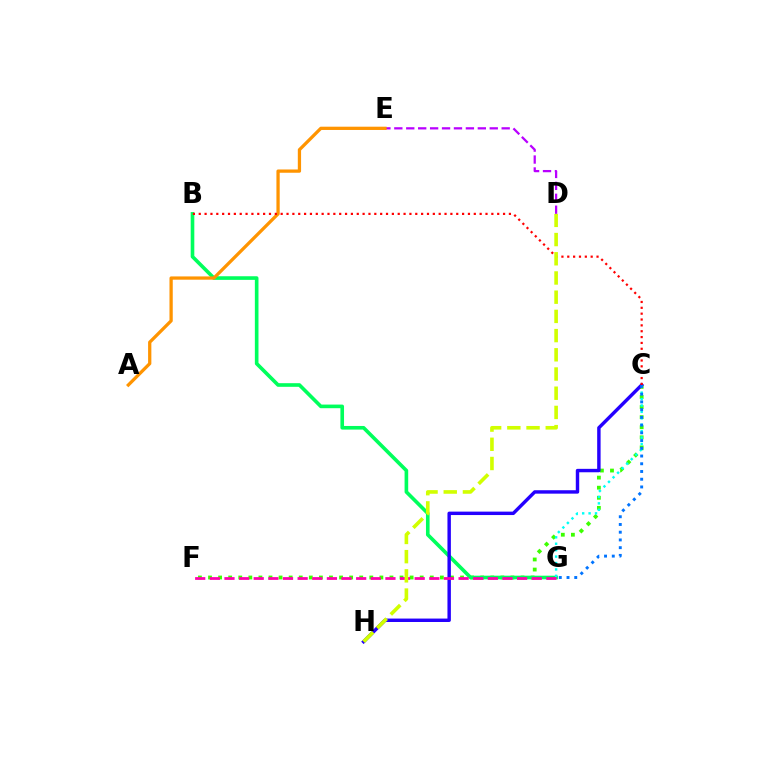{('C', 'F'): [{'color': '#3dff00', 'line_style': 'dotted', 'thickness': 2.74}], ('B', 'G'): [{'color': '#00ff5c', 'line_style': 'solid', 'thickness': 2.61}], ('C', 'G'): [{'color': '#00fff6', 'line_style': 'dotted', 'thickness': 1.74}, {'color': '#0074ff', 'line_style': 'dotted', 'thickness': 2.1}], ('C', 'H'): [{'color': '#2500ff', 'line_style': 'solid', 'thickness': 2.47}], ('D', 'E'): [{'color': '#b900ff', 'line_style': 'dashed', 'thickness': 1.62}], ('A', 'E'): [{'color': '#ff9400', 'line_style': 'solid', 'thickness': 2.35}], ('F', 'G'): [{'color': '#ff00ac', 'line_style': 'dashed', 'thickness': 1.99}], ('B', 'C'): [{'color': '#ff0000', 'line_style': 'dotted', 'thickness': 1.59}], ('D', 'H'): [{'color': '#d1ff00', 'line_style': 'dashed', 'thickness': 2.61}]}